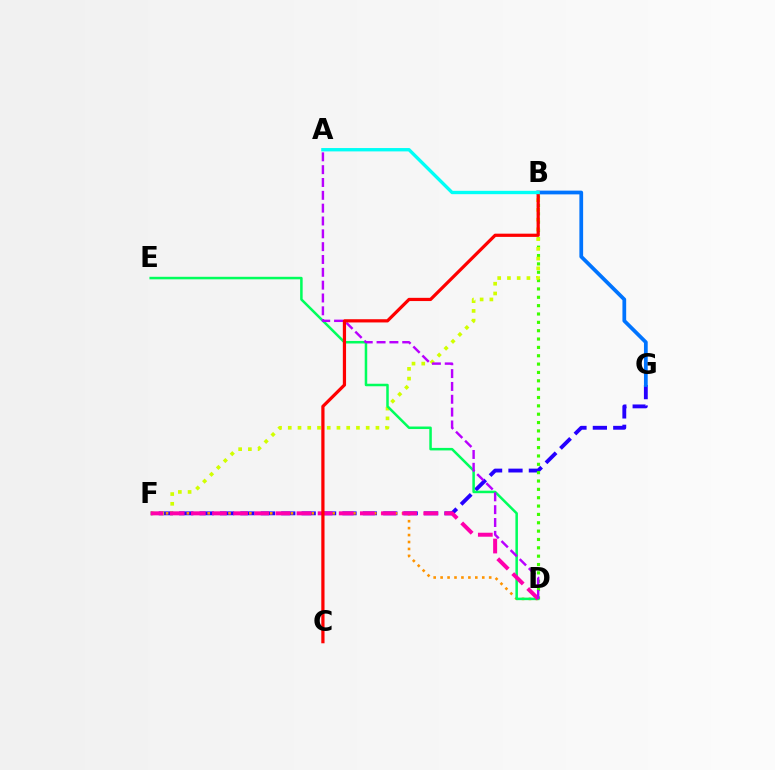{('F', 'G'): [{'color': '#2500ff', 'line_style': 'dashed', 'thickness': 2.77}], ('D', 'F'): [{'color': '#ff9400', 'line_style': 'dotted', 'thickness': 1.89}, {'color': '#ff00ac', 'line_style': 'dashed', 'thickness': 2.87}], ('B', 'D'): [{'color': '#3dff00', 'line_style': 'dotted', 'thickness': 2.27}], ('B', 'G'): [{'color': '#0074ff', 'line_style': 'solid', 'thickness': 2.69}], ('B', 'F'): [{'color': '#d1ff00', 'line_style': 'dotted', 'thickness': 2.65}], ('D', 'E'): [{'color': '#00ff5c', 'line_style': 'solid', 'thickness': 1.81}], ('A', 'D'): [{'color': '#b900ff', 'line_style': 'dashed', 'thickness': 1.74}], ('B', 'C'): [{'color': '#ff0000', 'line_style': 'solid', 'thickness': 2.32}], ('A', 'B'): [{'color': '#00fff6', 'line_style': 'solid', 'thickness': 2.41}]}